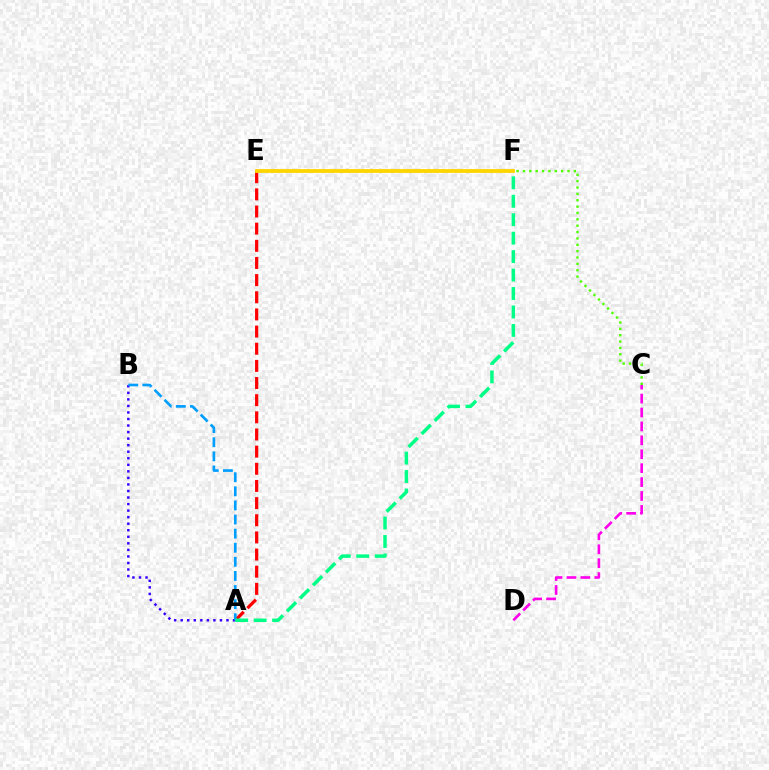{('A', 'E'): [{'color': '#ff0000', 'line_style': 'dashed', 'thickness': 2.33}], ('A', 'B'): [{'color': '#3700ff', 'line_style': 'dotted', 'thickness': 1.78}, {'color': '#009eff', 'line_style': 'dashed', 'thickness': 1.92}], ('E', 'F'): [{'color': '#ffd500', 'line_style': 'solid', 'thickness': 2.76}], ('C', 'D'): [{'color': '#ff00ed', 'line_style': 'dashed', 'thickness': 1.89}], ('C', 'F'): [{'color': '#4fff00', 'line_style': 'dotted', 'thickness': 1.73}], ('A', 'F'): [{'color': '#00ff86', 'line_style': 'dashed', 'thickness': 2.51}]}